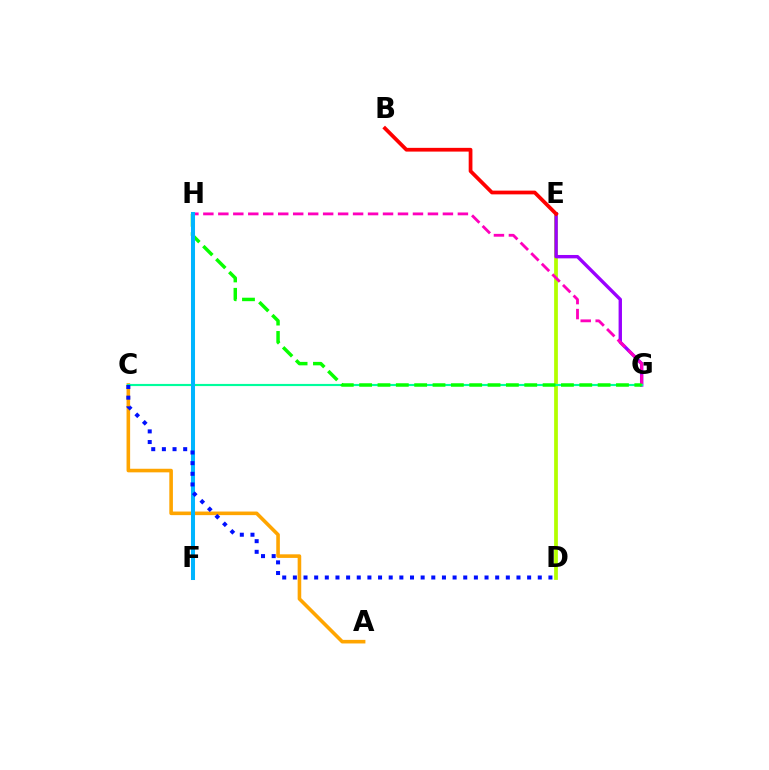{('A', 'C'): [{'color': '#ffa500', 'line_style': 'solid', 'thickness': 2.58}], ('D', 'E'): [{'color': '#b3ff00', 'line_style': 'solid', 'thickness': 2.7}], ('E', 'G'): [{'color': '#9b00ff', 'line_style': 'solid', 'thickness': 2.43}], ('G', 'H'): [{'color': '#ff00bd', 'line_style': 'dashed', 'thickness': 2.03}, {'color': '#08ff00', 'line_style': 'dashed', 'thickness': 2.49}], ('C', 'G'): [{'color': '#00ff9d', 'line_style': 'solid', 'thickness': 1.55}], ('B', 'E'): [{'color': '#ff0000', 'line_style': 'solid', 'thickness': 2.7}], ('F', 'H'): [{'color': '#00b5ff', 'line_style': 'solid', 'thickness': 2.9}], ('C', 'D'): [{'color': '#0010ff', 'line_style': 'dotted', 'thickness': 2.89}]}